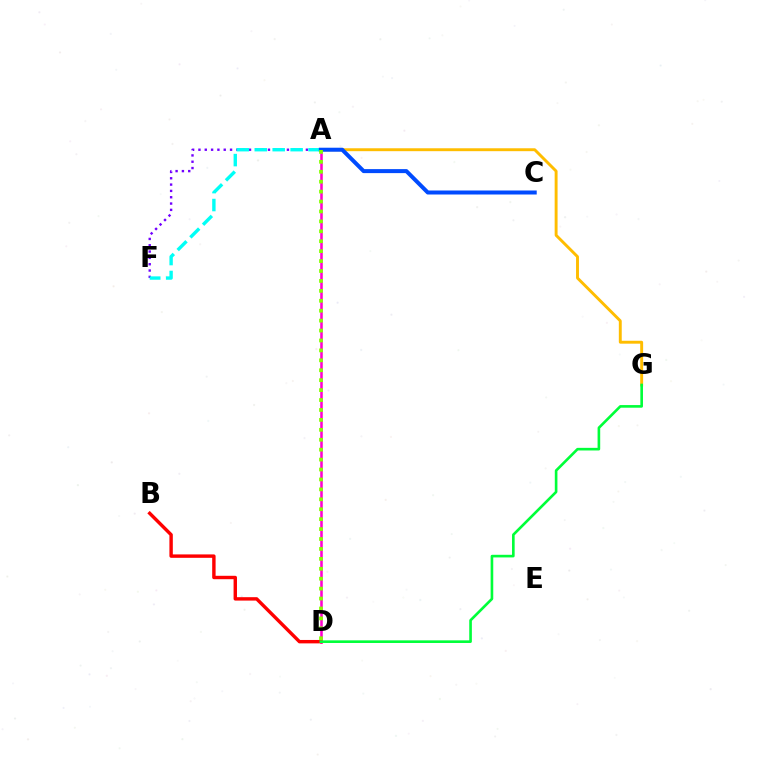{('A', 'G'): [{'color': '#ffbd00', 'line_style': 'solid', 'thickness': 2.1}], ('A', 'F'): [{'color': '#7200ff', 'line_style': 'dotted', 'thickness': 1.72}, {'color': '#00fff6', 'line_style': 'dashed', 'thickness': 2.44}], ('A', 'D'): [{'color': '#ff00cf', 'line_style': 'solid', 'thickness': 1.84}, {'color': '#84ff00', 'line_style': 'dotted', 'thickness': 2.7}], ('B', 'D'): [{'color': '#ff0000', 'line_style': 'solid', 'thickness': 2.46}], ('A', 'C'): [{'color': '#004bff', 'line_style': 'solid', 'thickness': 2.88}], ('D', 'G'): [{'color': '#00ff39', 'line_style': 'solid', 'thickness': 1.89}]}